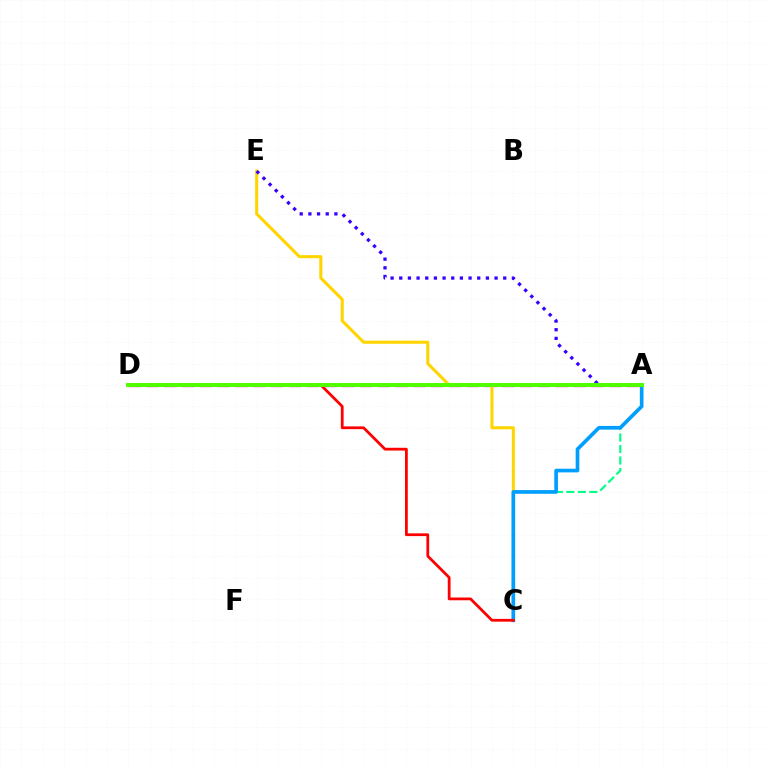{('A', 'D'): [{'color': '#ff00ed', 'line_style': 'dashed', 'thickness': 2.42}, {'color': '#4fff00', 'line_style': 'solid', 'thickness': 2.84}], ('A', 'C'): [{'color': '#00ff86', 'line_style': 'dashed', 'thickness': 1.56}, {'color': '#009eff', 'line_style': 'solid', 'thickness': 2.65}], ('C', 'E'): [{'color': '#ffd500', 'line_style': 'solid', 'thickness': 2.2}], ('A', 'E'): [{'color': '#3700ff', 'line_style': 'dotted', 'thickness': 2.35}], ('C', 'D'): [{'color': '#ff0000', 'line_style': 'solid', 'thickness': 1.99}]}